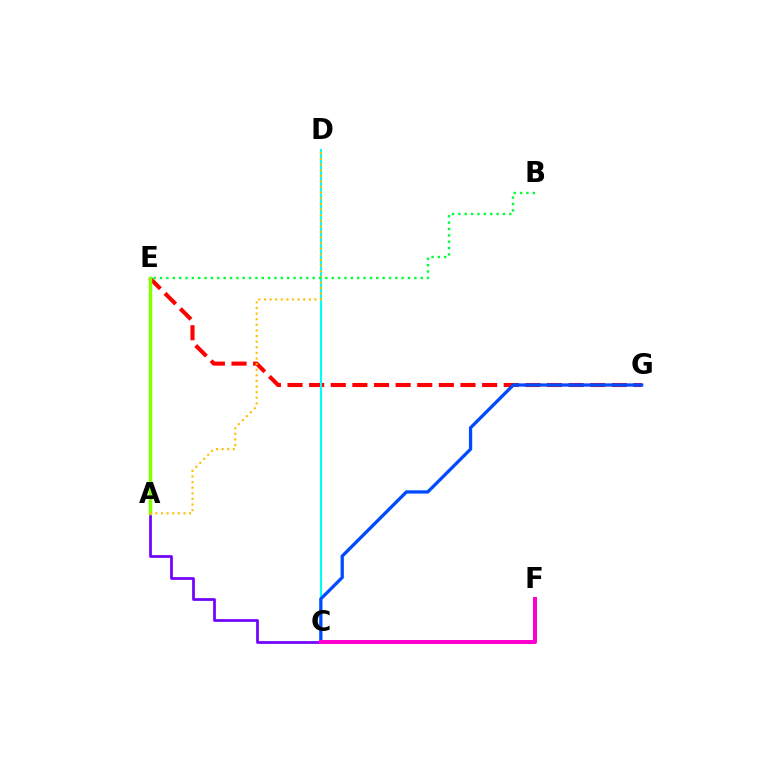{('A', 'C'): [{'color': '#7200ff', 'line_style': 'solid', 'thickness': 1.97}], ('E', 'G'): [{'color': '#ff0000', 'line_style': 'dashed', 'thickness': 2.94}], ('C', 'D'): [{'color': '#00fff6', 'line_style': 'solid', 'thickness': 1.53}], ('C', 'G'): [{'color': '#004bff', 'line_style': 'solid', 'thickness': 2.36}], ('A', 'E'): [{'color': '#84ff00', 'line_style': 'solid', 'thickness': 2.51}], ('C', 'F'): [{'color': '#ff00cf', 'line_style': 'solid', 'thickness': 2.88}], ('A', 'D'): [{'color': '#ffbd00', 'line_style': 'dotted', 'thickness': 1.52}], ('B', 'E'): [{'color': '#00ff39', 'line_style': 'dotted', 'thickness': 1.73}]}